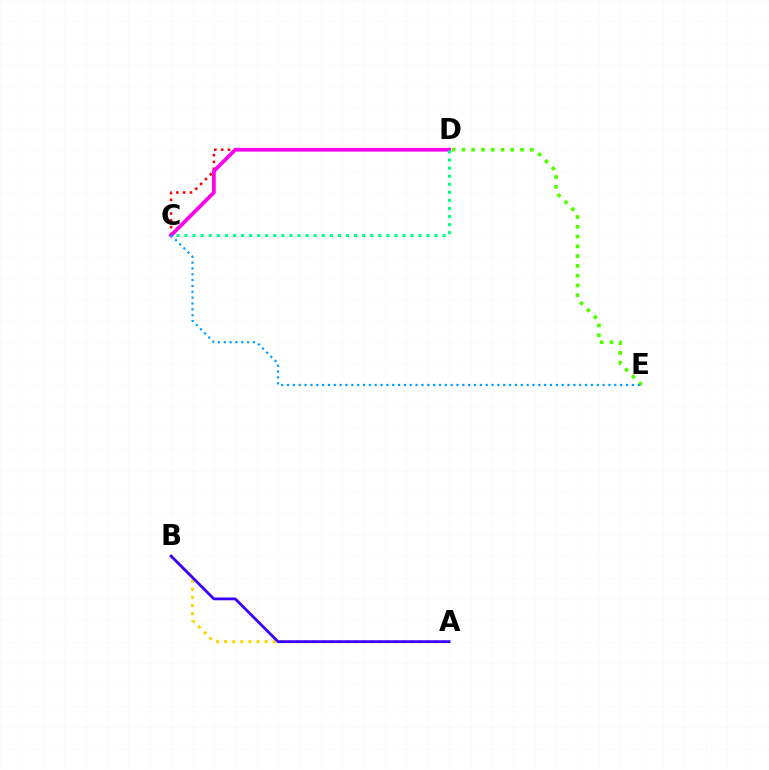{('C', 'D'): [{'color': '#ff0000', 'line_style': 'dotted', 'thickness': 1.85}, {'color': '#ff00ed', 'line_style': 'solid', 'thickness': 2.69}, {'color': '#00ff86', 'line_style': 'dotted', 'thickness': 2.19}], ('A', 'B'): [{'color': '#ffd500', 'line_style': 'dotted', 'thickness': 2.2}, {'color': '#3700ff', 'line_style': 'solid', 'thickness': 2.02}], ('D', 'E'): [{'color': '#4fff00', 'line_style': 'dotted', 'thickness': 2.66}], ('C', 'E'): [{'color': '#009eff', 'line_style': 'dotted', 'thickness': 1.59}]}